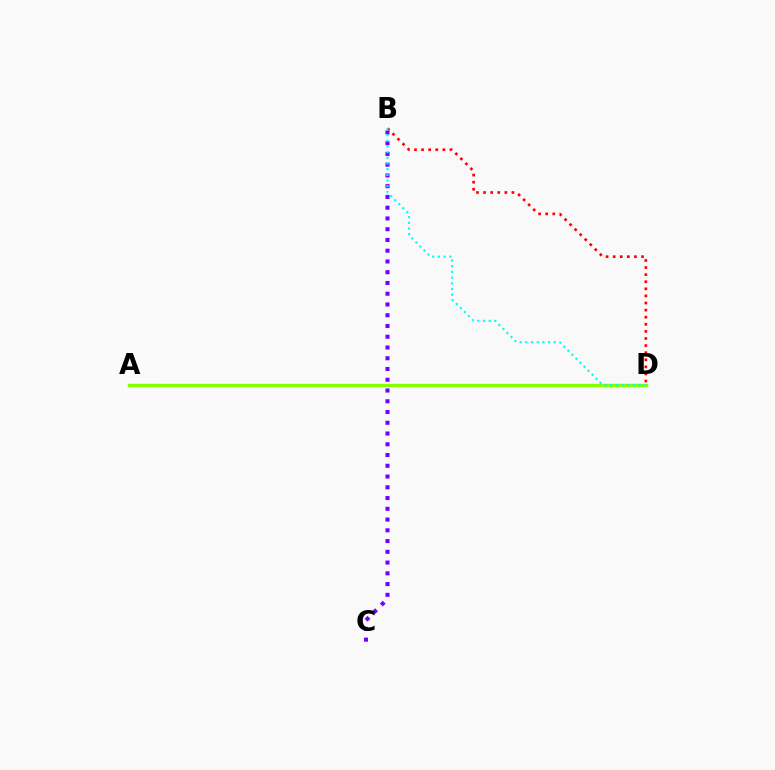{('B', 'C'): [{'color': '#7200ff', 'line_style': 'dotted', 'thickness': 2.92}], ('A', 'D'): [{'color': '#84ff00', 'line_style': 'solid', 'thickness': 2.45}], ('B', 'D'): [{'color': '#ff0000', 'line_style': 'dotted', 'thickness': 1.93}, {'color': '#00fff6', 'line_style': 'dotted', 'thickness': 1.54}]}